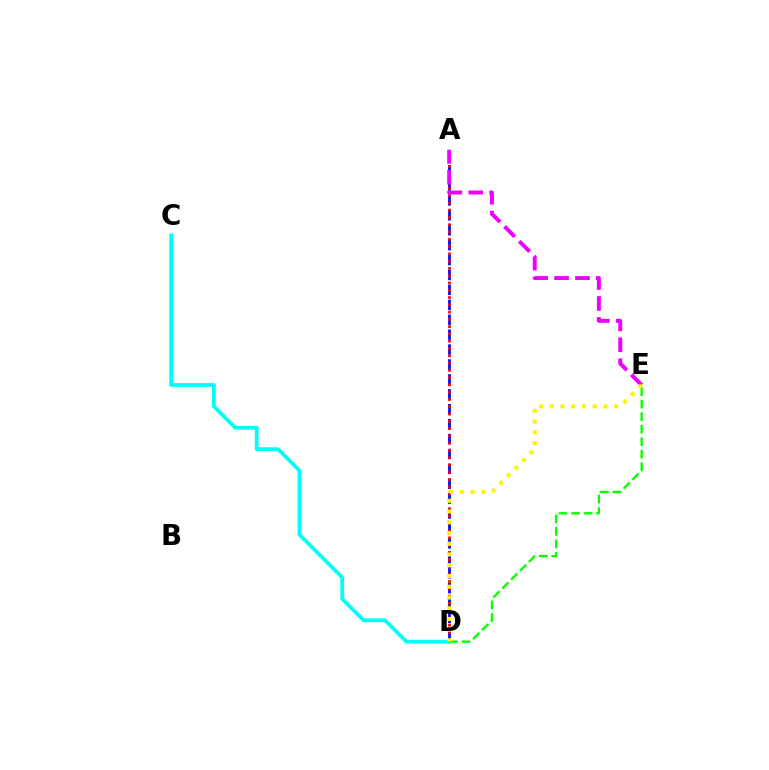{('A', 'D'): [{'color': '#0010ff', 'line_style': 'dashed', 'thickness': 2.03}, {'color': '#ff0000', 'line_style': 'dotted', 'thickness': 1.98}], ('C', 'D'): [{'color': '#00fff6', 'line_style': 'solid', 'thickness': 2.71}], ('A', 'E'): [{'color': '#ee00ff', 'line_style': 'dashed', 'thickness': 2.84}], ('D', 'E'): [{'color': '#08ff00', 'line_style': 'dashed', 'thickness': 1.7}, {'color': '#fcf500', 'line_style': 'dotted', 'thickness': 2.92}]}